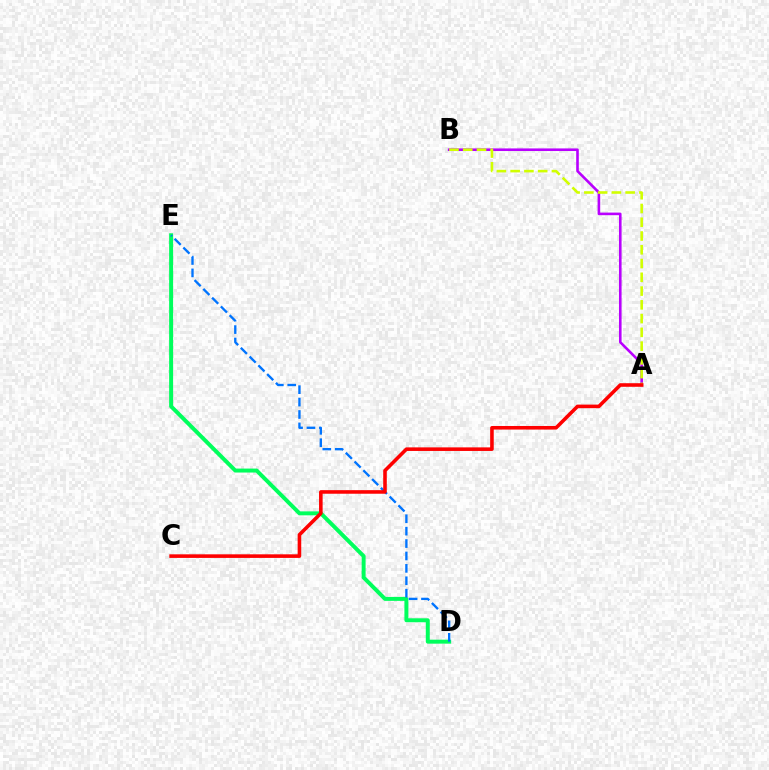{('A', 'B'): [{'color': '#b900ff', 'line_style': 'solid', 'thickness': 1.88}, {'color': '#d1ff00', 'line_style': 'dashed', 'thickness': 1.87}], ('D', 'E'): [{'color': '#00ff5c', 'line_style': 'solid', 'thickness': 2.86}, {'color': '#0074ff', 'line_style': 'dashed', 'thickness': 1.68}], ('A', 'C'): [{'color': '#ff0000', 'line_style': 'solid', 'thickness': 2.58}]}